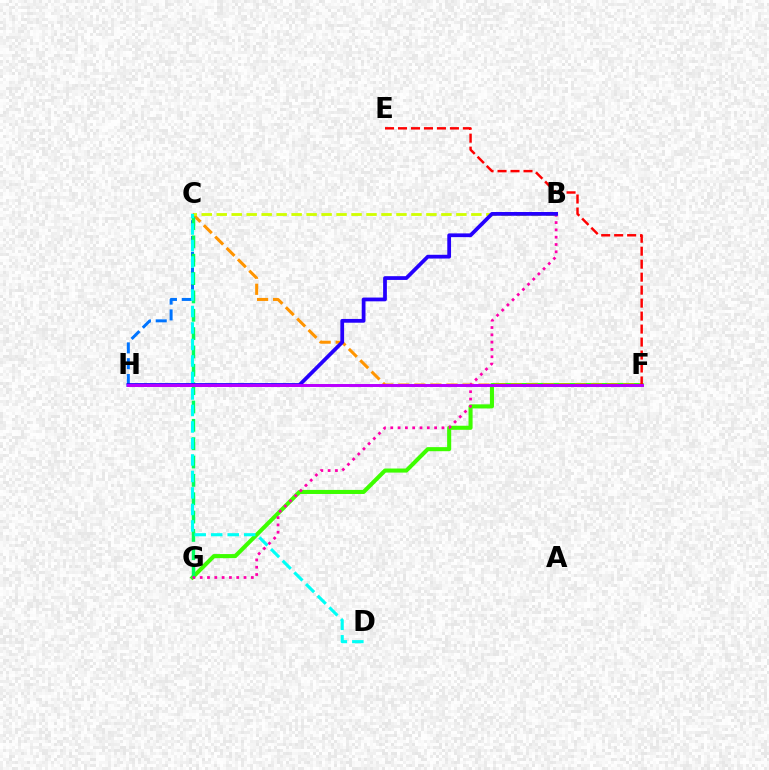{('F', 'G'): [{'color': '#3dff00', 'line_style': 'solid', 'thickness': 2.93}], ('C', 'F'): [{'color': '#ff9400', 'line_style': 'dashed', 'thickness': 2.18}], ('C', 'H'): [{'color': '#0074ff', 'line_style': 'dashed', 'thickness': 2.15}], ('B', 'C'): [{'color': '#d1ff00', 'line_style': 'dashed', 'thickness': 2.03}], ('C', 'G'): [{'color': '#00ff5c', 'line_style': 'dashed', 'thickness': 2.49}], ('C', 'D'): [{'color': '#00fff6', 'line_style': 'dashed', 'thickness': 2.24}], ('B', 'G'): [{'color': '#ff00ac', 'line_style': 'dotted', 'thickness': 1.99}], ('B', 'H'): [{'color': '#2500ff', 'line_style': 'solid', 'thickness': 2.71}], ('E', 'F'): [{'color': '#ff0000', 'line_style': 'dashed', 'thickness': 1.76}], ('F', 'H'): [{'color': '#b900ff', 'line_style': 'solid', 'thickness': 2.13}]}